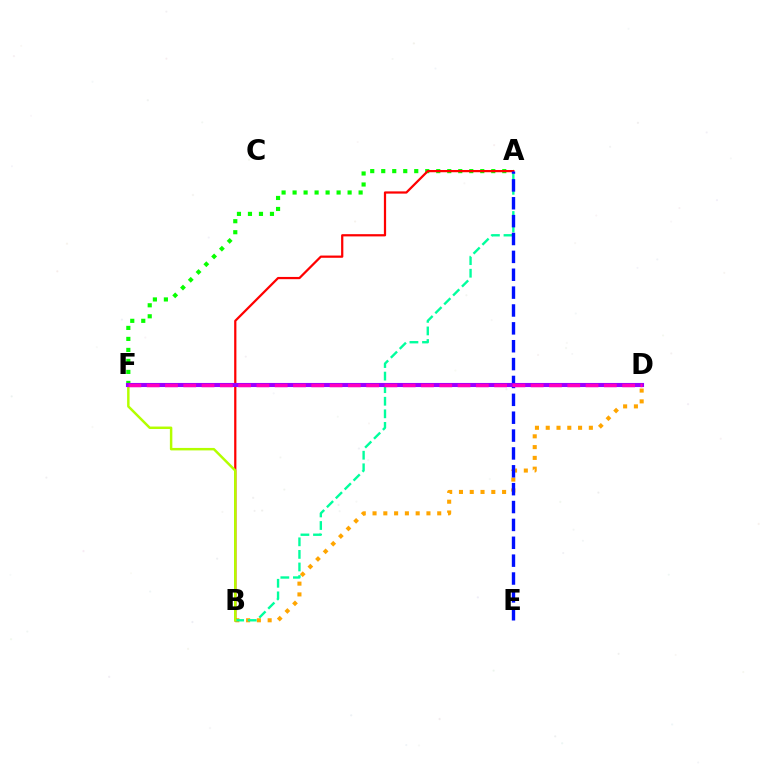{('B', 'D'): [{'color': '#ffa500', 'line_style': 'dotted', 'thickness': 2.93}], ('A', 'F'): [{'color': '#08ff00', 'line_style': 'dotted', 'thickness': 2.99}], ('D', 'F'): [{'color': '#00b5ff', 'line_style': 'dashed', 'thickness': 2.53}, {'color': '#9b00ff', 'line_style': 'solid', 'thickness': 2.95}, {'color': '#ff00bd', 'line_style': 'dashed', 'thickness': 2.48}], ('A', 'B'): [{'color': '#ff0000', 'line_style': 'solid', 'thickness': 1.61}, {'color': '#00ff9d', 'line_style': 'dashed', 'thickness': 1.71}], ('B', 'F'): [{'color': '#b3ff00', 'line_style': 'solid', 'thickness': 1.78}], ('A', 'E'): [{'color': '#0010ff', 'line_style': 'dashed', 'thickness': 2.43}]}